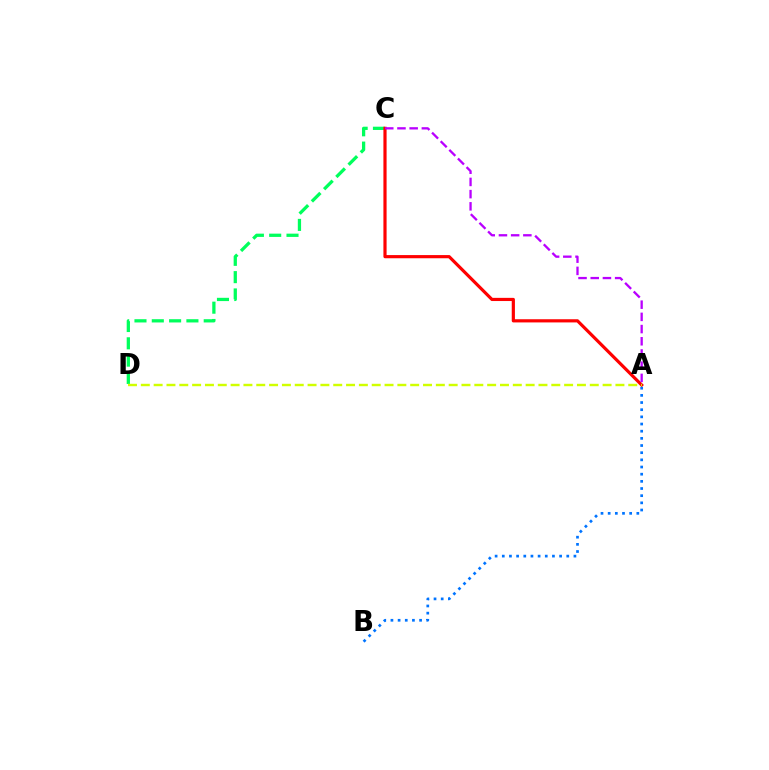{('C', 'D'): [{'color': '#00ff5c', 'line_style': 'dashed', 'thickness': 2.35}], ('A', 'C'): [{'color': '#ff0000', 'line_style': 'solid', 'thickness': 2.29}, {'color': '#b900ff', 'line_style': 'dashed', 'thickness': 1.66}], ('A', 'D'): [{'color': '#d1ff00', 'line_style': 'dashed', 'thickness': 1.74}], ('A', 'B'): [{'color': '#0074ff', 'line_style': 'dotted', 'thickness': 1.95}]}